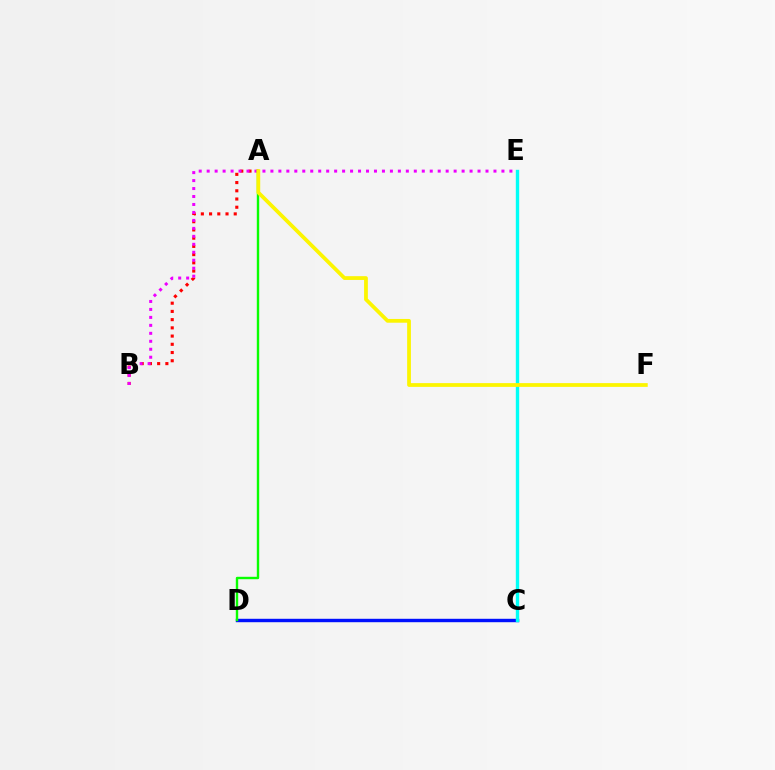{('C', 'D'): [{'color': '#0010ff', 'line_style': 'solid', 'thickness': 2.46}], ('C', 'E'): [{'color': '#00fff6', 'line_style': 'solid', 'thickness': 2.43}], ('A', 'B'): [{'color': '#ff0000', 'line_style': 'dotted', 'thickness': 2.23}], ('B', 'E'): [{'color': '#ee00ff', 'line_style': 'dotted', 'thickness': 2.16}], ('A', 'D'): [{'color': '#08ff00', 'line_style': 'solid', 'thickness': 1.73}], ('A', 'F'): [{'color': '#fcf500', 'line_style': 'solid', 'thickness': 2.71}]}